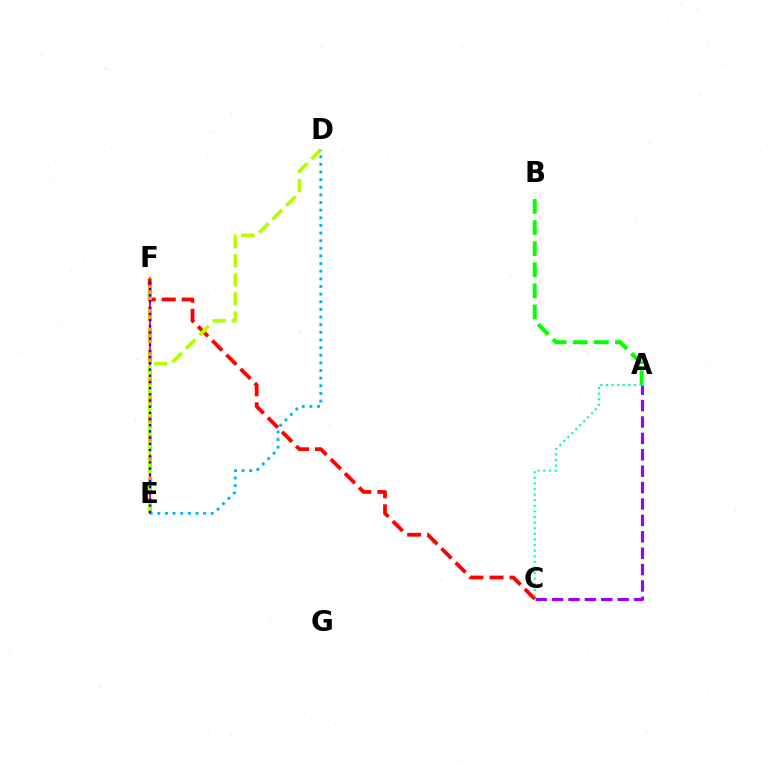{('E', 'F'): [{'color': '#ff00bd', 'line_style': 'solid', 'thickness': 1.52}, {'color': '#ffa500', 'line_style': 'dashed', 'thickness': 2.89}, {'color': '#0010ff', 'line_style': 'dotted', 'thickness': 1.68}], ('C', 'F'): [{'color': '#ff0000', 'line_style': 'dashed', 'thickness': 2.72}], ('A', 'C'): [{'color': '#9b00ff', 'line_style': 'dashed', 'thickness': 2.23}, {'color': '#00ff9d', 'line_style': 'dotted', 'thickness': 1.52}], ('A', 'B'): [{'color': '#08ff00', 'line_style': 'dashed', 'thickness': 2.87}], ('D', 'E'): [{'color': '#b3ff00', 'line_style': 'dashed', 'thickness': 2.59}, {'color': '#00b5ff', 'line_style': 'dotted', 'thickness': 2.07}]}